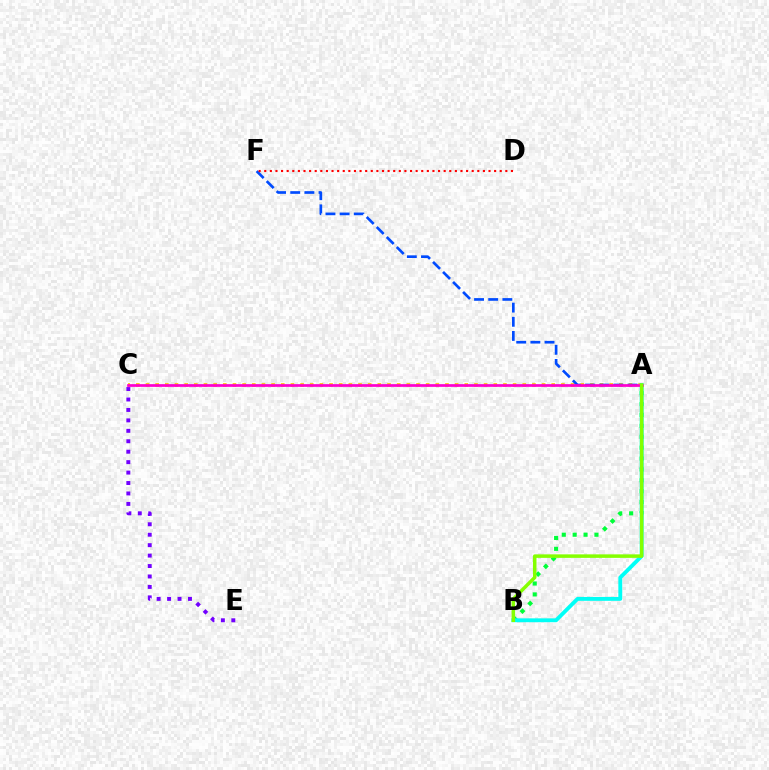{('C', 'E'): [{'color': '#7200ff', 'line_style': 'dotted', 'thickness': 2.84}], ('A', 'C'): [{'color': '#ffbd00', 'line_style': 'dotted', 'thickness': 2.62}, {'color': '#ff00cf', 'line_style': 'solid', 'thickness': 1.95}], ('A', 'B'): [{'color': '#00ff39', 'line_style': 'dotted', 'thickness': 2.96}, {'color': '#00fff6', 'line_style': 'solid', 'thickness': 2.78}, {'color': '#84ff00', 'line_style': 'solid', 'thickness': 2.52}], ('A', 'F'): [{'color': '#004bff', 'line_style': 'dashed', 'thickness': 1.92}], ('D', 'F'): [{'color': '#ff0000', 'line_style': 'dotted', 'thickness': 1.52}]}